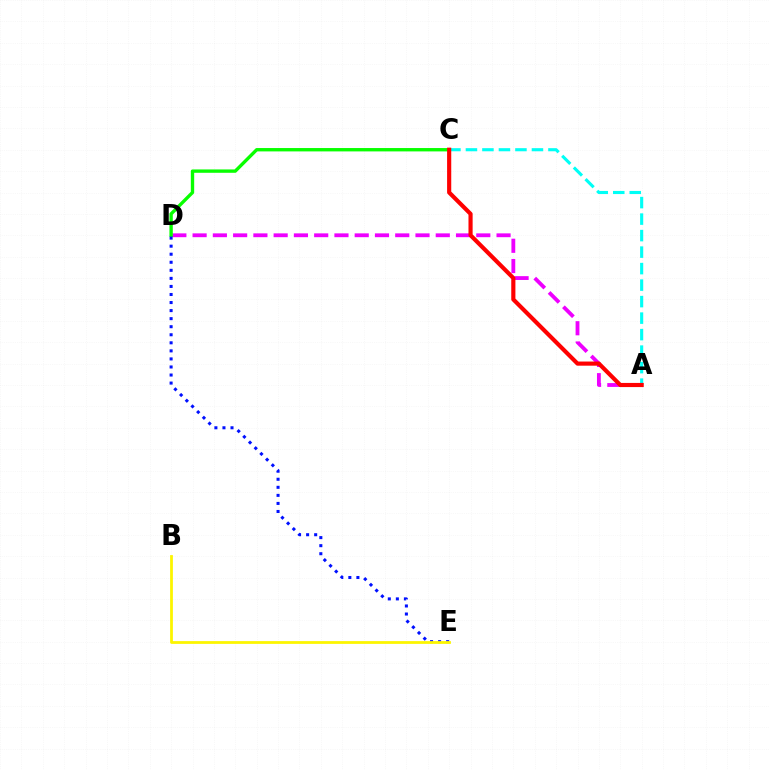{('A', 'D'): [{'color': '#ee00ff', 'line_style': 'dashed', 'thickness': 2.75}], ('A', 'C'): [{'color': '#00fff6', 'line_style': 'dashed', 'thickness': 2.24}, {'color': '#ff0000', 'line_style': 'solid', 'thickness': 2.99}], ('C', 'D'): [{'color': '#08ff00', 'line_style': 'solid', 'thickness': 2.42}], ('D', 'E'): [{'color': '#0010ff', 'line_style': 'dotted', 'thickness': 2.19}], ('B', 'E'): [{'color': '#fcf500', 'line_style': 'solid', 'thickness': 2.0}]}